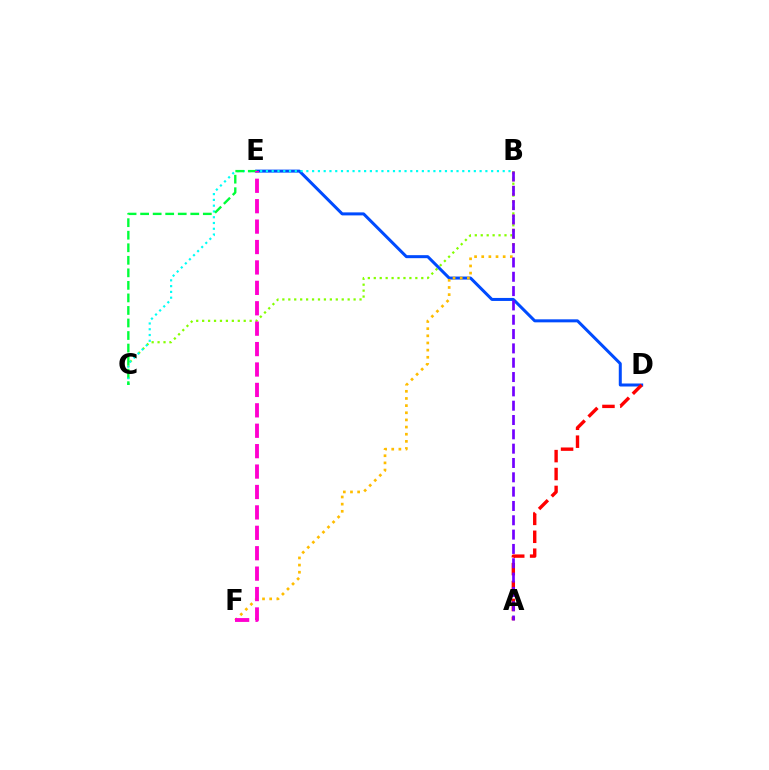{('B', 'C'): [{'color': '#84ff00', 'line_style': 'dotted', 'thickness': 1.61}, {'color': '#00fff6', 'line_style': 'dotted', 'thickness': 1.57}], ('D', 'E'): [{'color': '#004bff', 'line_style': 'solid', 'thickness': 2.17}], ('B', 'F'): [{'color': '#ffbd00', 'line_style': 'dotted', 'thickness': 1.94}], ('A', 'D'): [{'color': '#ff0000', 'line_style': 'dashed', 'thickness': 2.43}], ('A', 'B'): [{'color': '#7200ff', 'line_style': 'dashed', 'thickness': 1.95}], ('C', 'E'): [{'color': '#00ff39', 'line_style': 'dashed', 'thickness': 1.7}], ('E', 'F'): [{'color': '#ff00cf', 'line_style': 'dashed', 'thickness': 2.77}]}